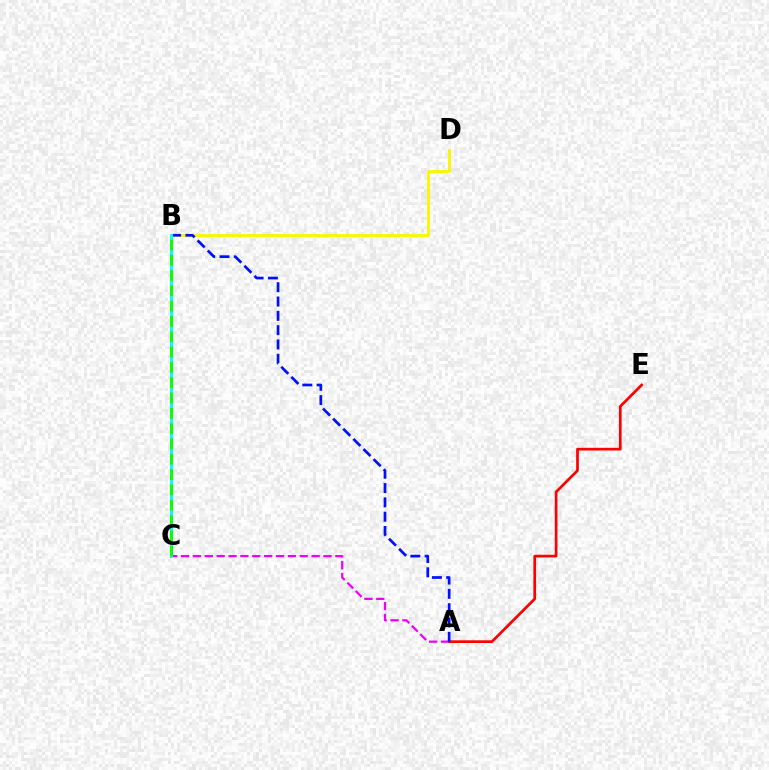{('A', 'E'): [{'color': '#ff0000', 'line_style': 'solid', 'thickness': 1.95}], ('B', 'D'): [{'color': '#fcf500', 'line_style': 'solid', 'thickness': 2.02}], ('A', 'C'): [{'color': '#ee00ff', 'line_style': 'dashed', 'thickness': 1.61}], ('A', 'B'): [{'color': '#0010ff', 'line_style': 'dashed', 'thickness': 1.94}], ('B', 'C'): [{'color': '#00fff6', 'line_style': 'solid', 'thickness': 2.12}, {'color': '#08ff00', 'line_style': 'dashed', 'thickness': 2.08}]}